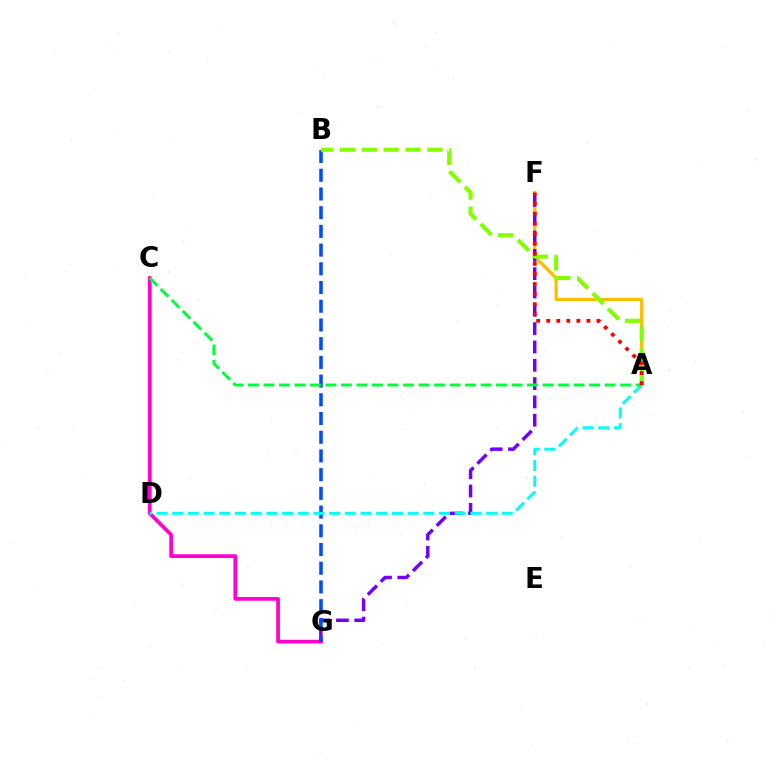{('A', 'F'): [{'color': '#ffbd00', 'line_style': 'solid', 'thickness': 2.31}, {'color': '#ff0000', 'line_style': 'dotted', 'thickness': 2.73}], ('C', 'G'): [{'color': '#ff00cf', 'line_style': 'solid', 'thickness': 2.67}], ('F', 'G'): [{'color': '#7200ff', 'line_style': 'dashed', 'thickness': 2.49}], ('B', 'G'): [{'color': '#004bff', 'line_style': 'dashed', 'thickness': 2.54}], ('A', 'B'): [{'color': '#84ff00', 'line_style': 'dashed', 'thickness': 2.97}], ('A', 'D'): [{'color': '#00fff6', 'line_style': 'dashed', 'thickness': 2.13}], ('A', 'C'): [{'color': '#00ff39', 'line_style': 'dashed', 'thickness': 2.11}]}